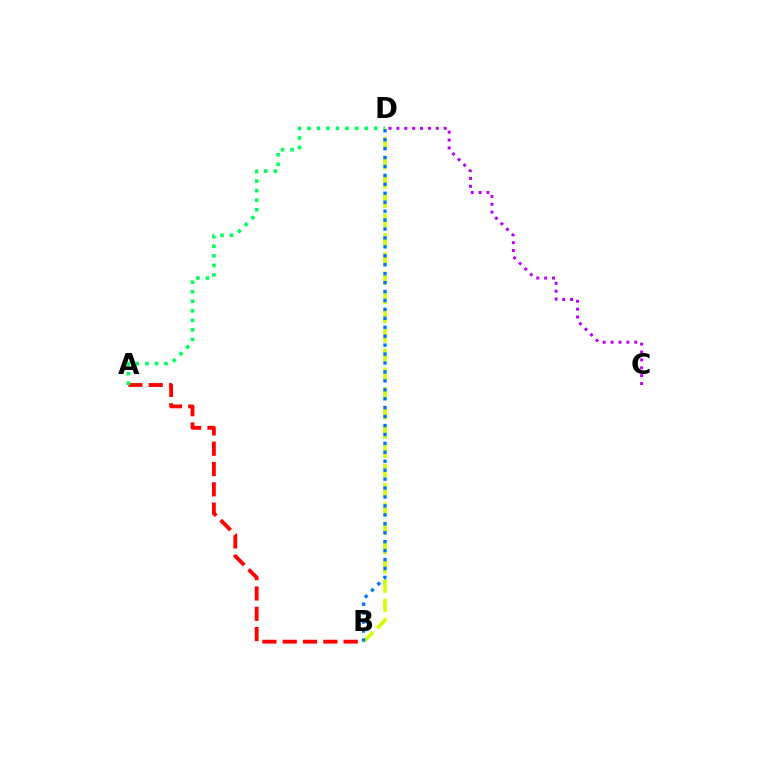{('C', 'D'): [{'color': '#b900ff', 'line_style': 'dotted', 'thickness': 2.14}], ('A', 'B'): [{'color': '#ff0000', 'line_style': 'dashed', 'thickness': 2.76}], ('A', 'D'): [{'color': '#00ff5c', 'line_style': 'dotted', 'thickness': 2.59}], ('B', 'D'): [{'color': '#d1ff00', 'line_style': 'dashed', 'thickness': 2.61}, {'color': '#0074ff', 'line_style': 'dotted', 'thickness': 2.43}]}